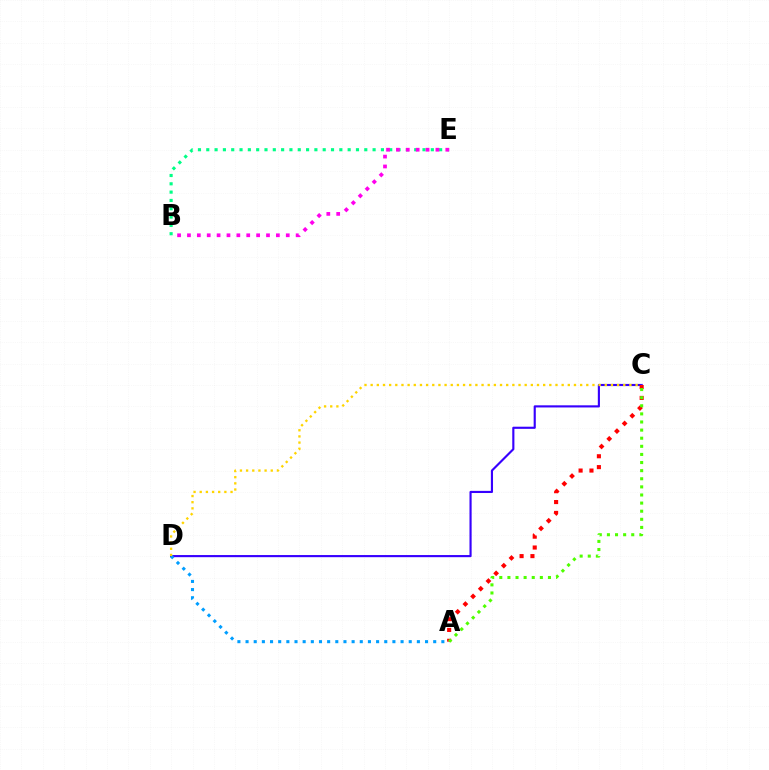{('C', 'D'): [{'color': '#3700ff', 'line_style': 'solid', 'thickness': 1.54}, {'color': '#ffd500', 'line_style': 'dotted', 'thickness': 1.67}], ('A', 'C'): [{'color': '#ff0000', 'line_style': 'dotted', 'thickness': 2.95}, {'color': '#4fff00', 'line_style': 'dotted', 'thickness': 2.2}], ('A', 'D'): [{'color': '#009eff', 'line_style': 'dotted', 'thickness': 2.22}], ('B', 'E'): [{'color': '#00ff86', 'line_style': 'dotted', 'thickness': 2.26}, {'color': '#ff00ed', 'line_style': 'dotted', 'thickness': 2.68}]}